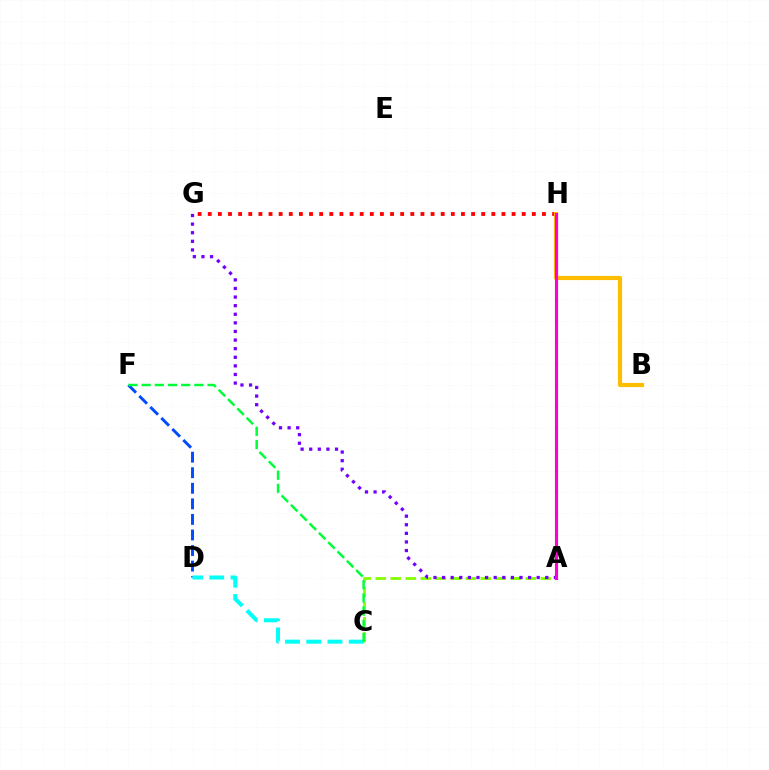{('A', 'C'): [{'color': '#84ff00', 'line_style': 'dashed', 'thickness': 2.04}], ('A', 'G'): [{'color': '#7200ff', 'line_style': 'dotted', 'thickness': 2.34}], ('D', 'F'): [{'color': '#004bff', 'line_style': 'dashed', 'thickness': 2.11}], ('C', 'D'): [{'color': '#00fff6', 'line_style': 'dashed', 'thickness': 2.88}], ('G', 'H'): [{'color': '#ff0000', 'line_style': 'dotted', 'thickness': 2.75}], ('B', 'H'): [{'color': '#ffbd00', 'line_style': 'solid', 'thickness': 3.0}], ('C', 'F'): [{'color': '#00ff39', 'line_style': 'dashed', 'thickness': 1.79}], ('A', 'H'): [{'color': '#ff00cf', 'line_style': 'solid', 'thickness': 2.25}]}